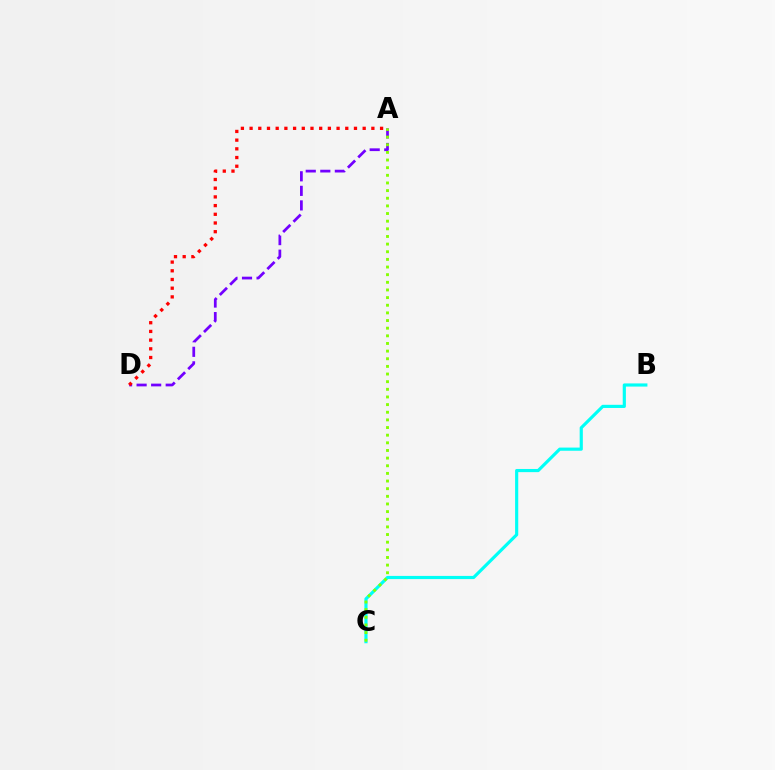{('B', 'C'): [{'color': '#00fff6', 'line_style': 'solid', 'thickness': 2.28}], ('A', 'D'): [{'color': '#7200ff', 'line_style': 'dashed', 'thickness': 1.98}, {'color': '#ff0000', 'line_style': 'dotted', 'thickness': 2.36}], ('A', 'C'): [{'color': '#84ff00', 'line_style': 'dotted', 'thickness': 2.08}]}